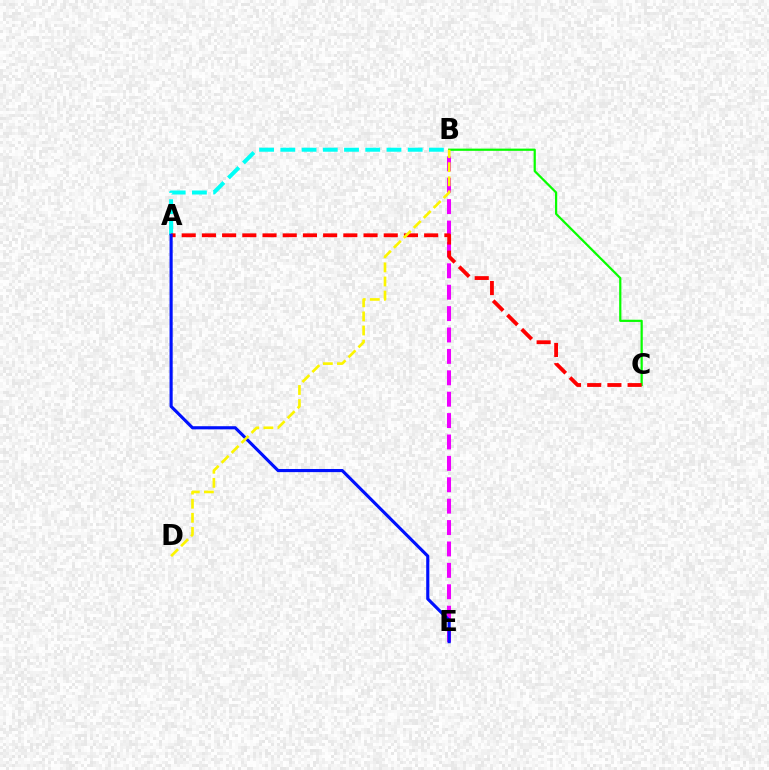{('B', 'C'): [{'color': '#08ff00', 'line_style': 'solid', 'thickness': 1.6}], ('B', 'E'): [{'color': '#ee00ff', 'line_style': 'dashed', 'thickness': 2.91}], ('A', 'B'): [{'color': '#00fff6', 'line_style': 'dashed', 'thickness': 2.88}], ('A', 'C'): [{'color': '#ff0000', 'line_style': 'dashed', 'thickness': 2.74}], ('A', 'E'): [{'color': '#0010ff', 'line_style': 'solid', 'thickness': 2.25}], ('B', 'D'): [{'color': '#fcf500', 'line_style': 'dashed', 'thickness': 1.91}]}